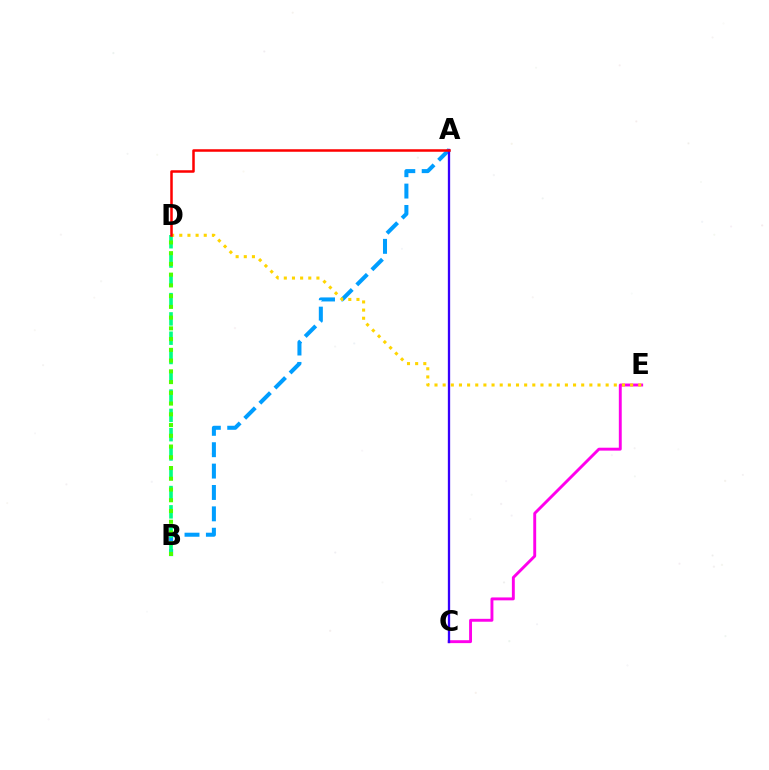{('A', 'B'): [{'color': '#009eff', 'line_style': 'dashed', 'thickness': 2.9}], ('C', 'E'): [{'color': '#ff00ed', 'line_style': 'solid', 'thickness': 2.09}], ('A', 'C'): [{'color': '#3700ff', 'line_style': 'solid', 'thickness': 1.66}], ('B', 'D'): [{'color': '#00ff86', 'line_style': 'dashed', 'thickness': 2.62}, {'color': '#4fff00', 'line_style': 'dotted', 'thickness': 2.92}], ('D', 'E'): [{'color': '#ffd500', 'line_style': 'dotted', 'thickness': 2.21}], ('A', 'D'): [{'color': '#ff0000', 'line_style': 'solid', 'thickness': 1.81}]}